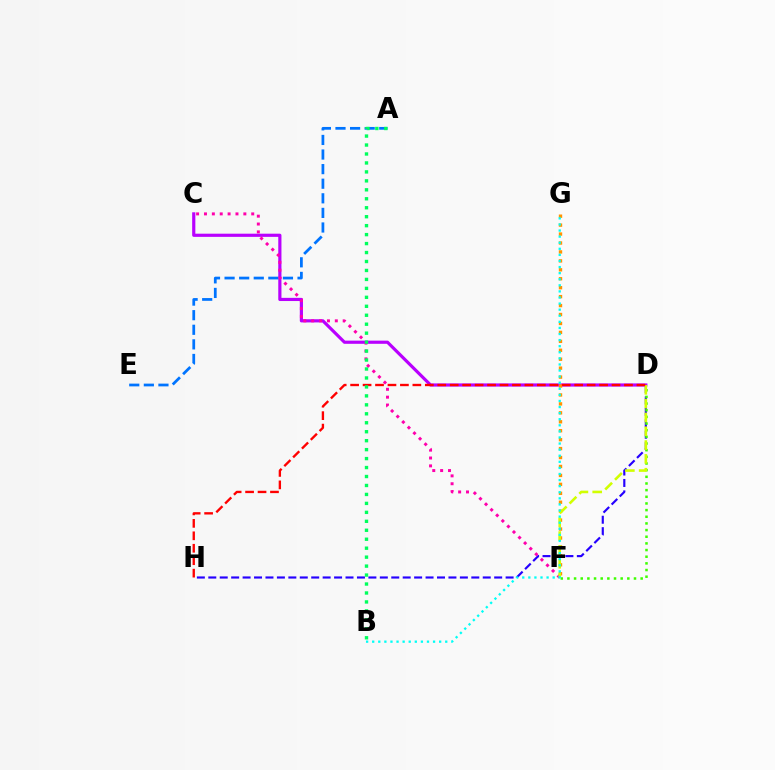{('D', 'H'): [{'color': '#2500ff', 'line_style': 'dashed', 'thickness': 1.55}, {'color': '#ff0000', 'line_style': 'dashed', 'thickness': 1.69}], ('C', 'D'): [{'color': '#b900ff', 'line_style': 'solid', 'thickness': 2.29}], ('D', 'F'): [{'color': '#3dff00', 'line_style': 'dotted', 'thickness': 1.81}, {'color': '#d1ff00', 'line_style': 'dashed', 'thickness': 1.88}], ('F', 'G'): [{'color': '#ff9400', 'line_style': 'dotted', 'thickness': 2.43}], ('A', 'E'): [{'color': '#0074ff', 'line_style': 'dashed', 'thickness': 1.98}], ('C', 'F'): [{'color': '#ff00ac', 'line_style': 'dotted', 'thickness': 2.14}], ('A', 'B'): [{'color': '#00ff5c', 'line_style': 'dotted', 'thickness': 2.43}], ('B', 'G'): [{'color': '#00fff6', 'line_style': 'dotted', 'thickness': 1.65}]}